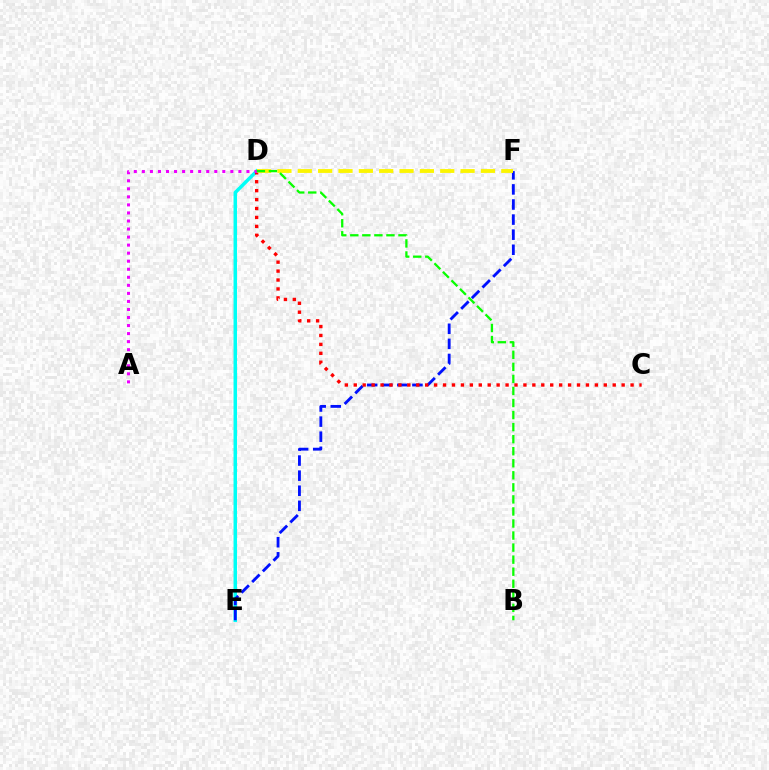{('D', 'E'): [{'color': '#00fff6', 'line_style': 'solid', 'thickness': 2.51}], ('E', 'F'): [{'color': '#0010ff', 'line_style': 'dashed', 'thickness': 2.05}], ('C', 'D'): [{'color': '#ff0000', 'line_style': 'dotted', 'thickness': 2.43}], ('D', 'F'): [{'color': '#fcf500', 'line_style': 'dashed', 'thickness': 2.76}], ('A', 'D'): [{'color': '#ee00ff', 'line_style': 'dotted', 'thickness': 2.19}], ('B', 'D'): [{'color': '#08ff00', 'line_style': 'dashed', 'thickness': 1.64}]}